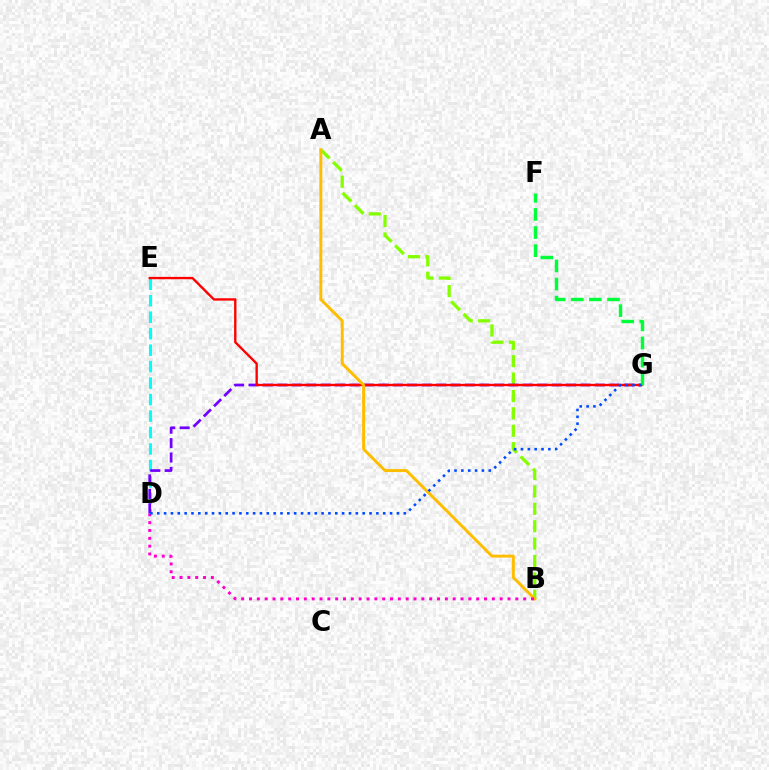{('A', 'B'): [{'color': '#84ff00', 'line_style': 'dashed', 'thickness': 2.36}, {'color': '#ffbd00', 'line_style': 'solid', 'thickness': 2.13}], ('D', 'E'): [{'color': '#00fff6', 'line_style': 'dashed', 'thickness': 2.24}], ('D', 'G'): [{'color': '#7200ff', 'line_style': 'dashed', 'thickness': 1.96}, {'color': '#004bff', 'line_style': 'dotted', 'thickness': 1.86}], ('E', 'G'): [{'color': '#ff0000', 'line_style': 'solid', 'thickness': 1.7}], ('F', 'G'): [{'color': '#00ff39', 'line_style': 'dashed', 'thickness': 2.46}], ('B', 'D'): [{'color': '#ff00cf', 'line_style': 'dotted', 'thickness': 2.13}]}